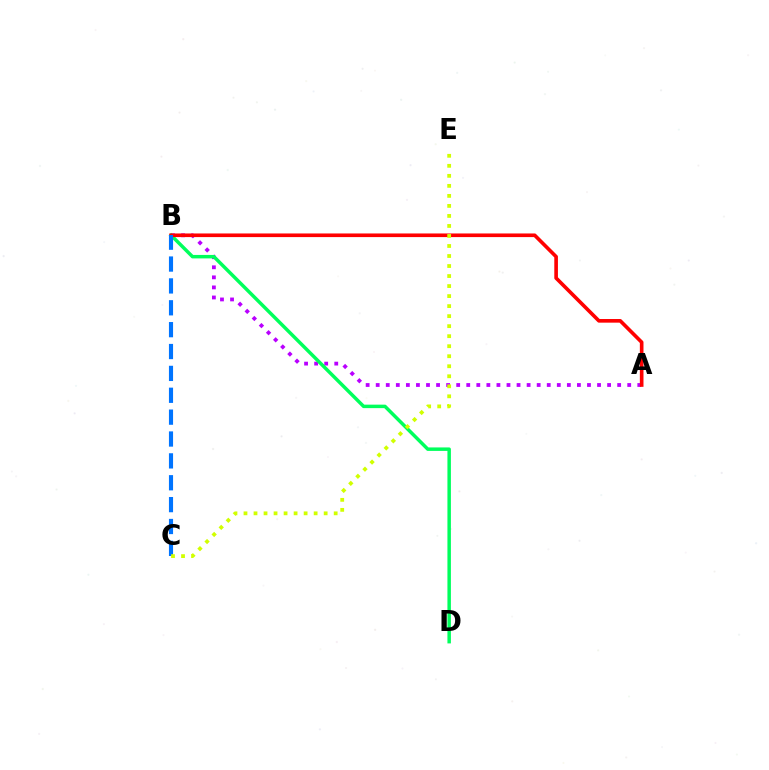{('A', 'B'): [{'color': '#b900ff', 'line_style': 'dotted', 'thickness': 2.73}, {'color': '#ff0000', 'line_style': 'solid', 'thickness': 2.62}], ('B', 'D'): [{'color': '#00ff5c', 'line_style': 'solid', 'thickness': 2.5}], ('B', 'C'): [{'color': '#0074ff', 'line_style': 'dashed', 'thickness': 2.97}], ('C', 'E'): [{'color': '#d1ff00', 'line_style': 'dotted', 'thickness': 2.72}]}